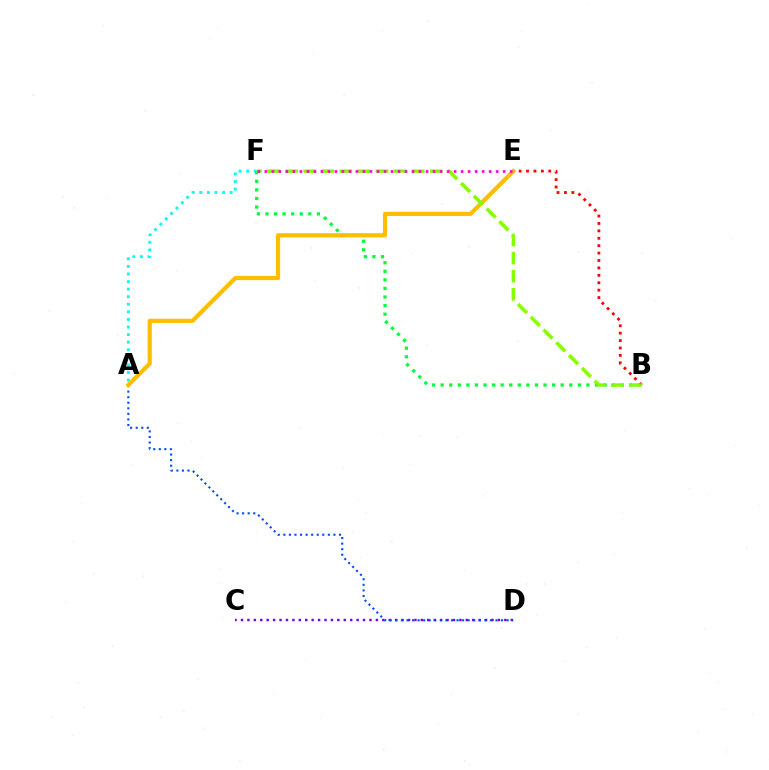{('A', 'F'): [{'color': '#00fff6', 'line_style': 'dotted', 'thickness': 2.06}], ('C', 'D'): [{'color': '#7200ff', 'line_style': 'dotted', 'thickness': 1.75}], ('A', 'D'): [{'color': '#004bff', 'line_style': 'dotted', 'thickness': 1.51}], ('B', 'F'): [{'color': '#00ff39', 'line_style': 'dotted', 'thickness': 2.33}, {'color': '#84ff00', 'line_style': 'dashed', 'thickness': 2.46}], ('B', 'E'): [{'color': '#ff0000', 'line_style': 'dotted', 'thickness': 2.01}], ('A', 'E'): [{'color': '#ffbd00', 'line_style': 'solid', 'thickness': 3.0}], ('E', 'F'): [{'color': '#ff00cf', 'line_style': 'dotted', 'thickness': 1.9}]}